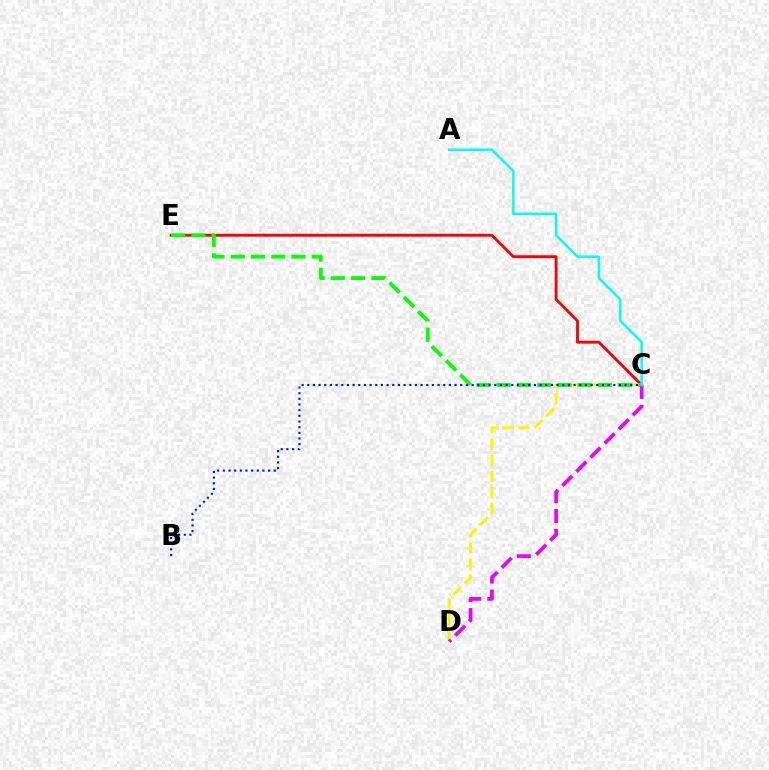{('C', 'E'): [{'color': '#ff0000', 'line_style': 'solid', 'thickness': 2.05}, {'color': '#08ff00', 'line_style': 'dashed', 'thickness': 2.75}], ('C', 'D'): [{'color': '#fcf500', 'line_style': 'dashed', 'thickness': 2.19}, {'color': '#ee00ff', 'line_style': 'dashed', 'thickness': 2.71}], ('B', 'C'): [{'color': '#0010ff', 'line_style': 'dotted', 'thickness': 1.54}], ('A', 'C'): [{'color': '#00fff6', 'line_style': 'solid', 'thickness': 1.78}]}